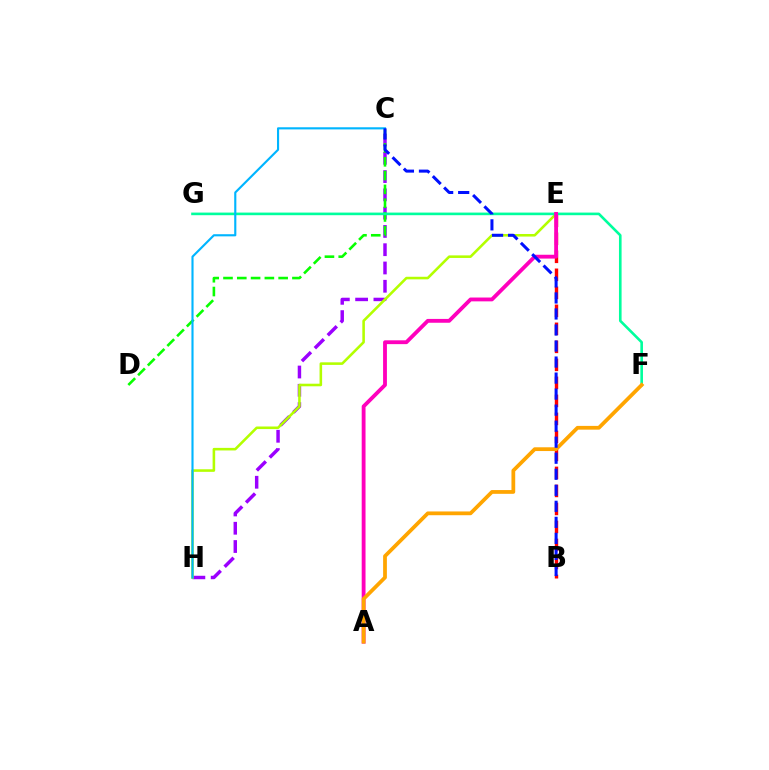{('C', 'H'): [{'color': '#9b00ff', 'line_style': 'dashed', 'thickness': 2.48}, {'color': '#00b5ff', 'line_style': 'solid', 'thickness': 1.54}], ('E', 'H'): [{'color': '#b3ff00', 'line_style': 'solid', 'thickness': 1.85}], ('C', 'D'): [{'color': '#08ff00', 'line_style': 'dashed', 'thickness': 1.87}], ('B', 'E'): [{'color': '#ff0000', 'line_style': 'dashed', 'thickness': 2.45}], ('F', 'G'): [{'color': '#00ff9d', 'line_style': 'solid', 'thickness': 1.88}], ('A', 'E'): [{'color': '#ff00bd', 'line_style': 'solid', 'thickness': 2.76}], ('A', 'F'): [{'color': '#ffa500', 'line_style': 'solid', 'thickness': 2.71}], ('B', 'C'): [{'color': '#0010ff', 'line_style': 'dashed', 'thickness': 2.18}]}